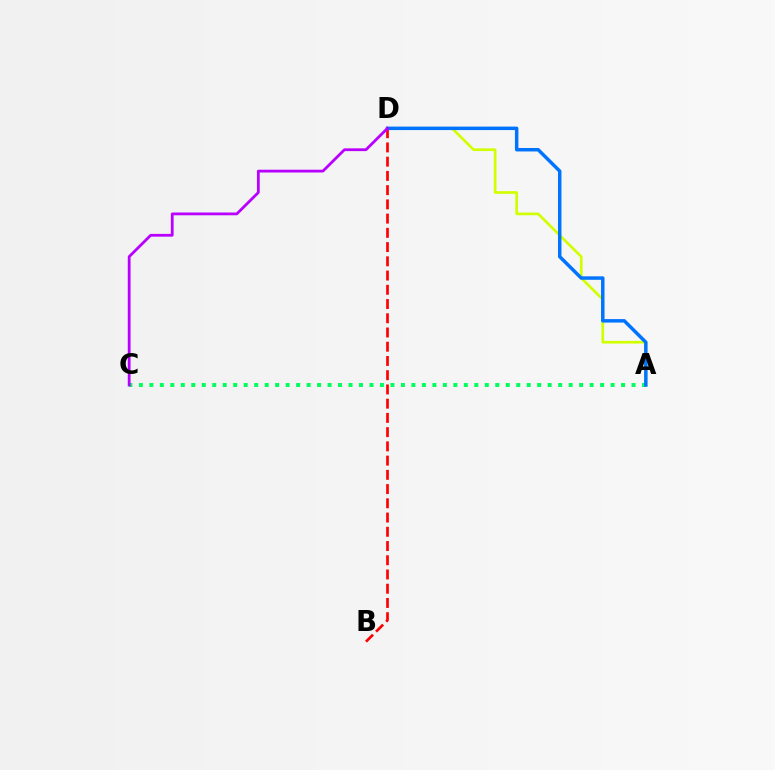{('A', 'D'): [{'color': '#d1ff00', 'line_style': 'solid', 'thickness': 1.93}, {'color': '#0074ff', 'line_style': 'solid', 'thickness': 2.5}], ('A', 'C'): [{'color': '#00ff5c', 'line_style': 'dotted', 'thickness': 2.85}], ('B', 'D'): [{'color': '#ff0000', 'line_style': 'dashed', 'thickness': 1.93}], ('C', 'D'): [{'color': '#b900ff', 'line_style': 'solid', 'thickness': 2.01}]}